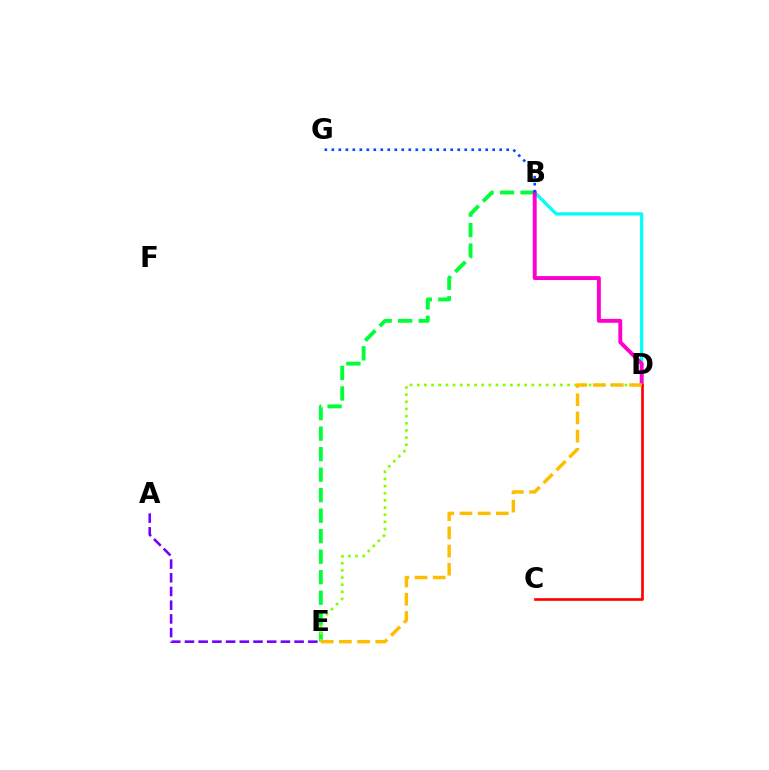{('B', 'D'): [{'color': '#00fff6', 'line_style': 'solid', 'thickness': 2.34}, {'color': '#ff00cf', 'line_style': 'solid', 'thickness': 2.81}], ('B', 'E'): [{'color': '#00ff39', 'line_style': 'dashed', 'thickness': 2.79}], ('A', 'E'): [{'color': '#7200ff', 'line_style': 'dashed', 'thickness': 1.86}], ('C', 'D'): [{'color': '#ff0000', 'line_style': 'solid', 'thickness': 1.92}], ('D', 'E'): [{'color': '#84ff00', 'line_style': 'dotted', 'thickness': 1.95}, {'color': '#ffbd00', 'line_style': 'dashed', 'thickness': 2.47}], ('B', 'G'): [{'color': '#004bff', 'line_style': 'dotted', 'thickness': 1.9}]}